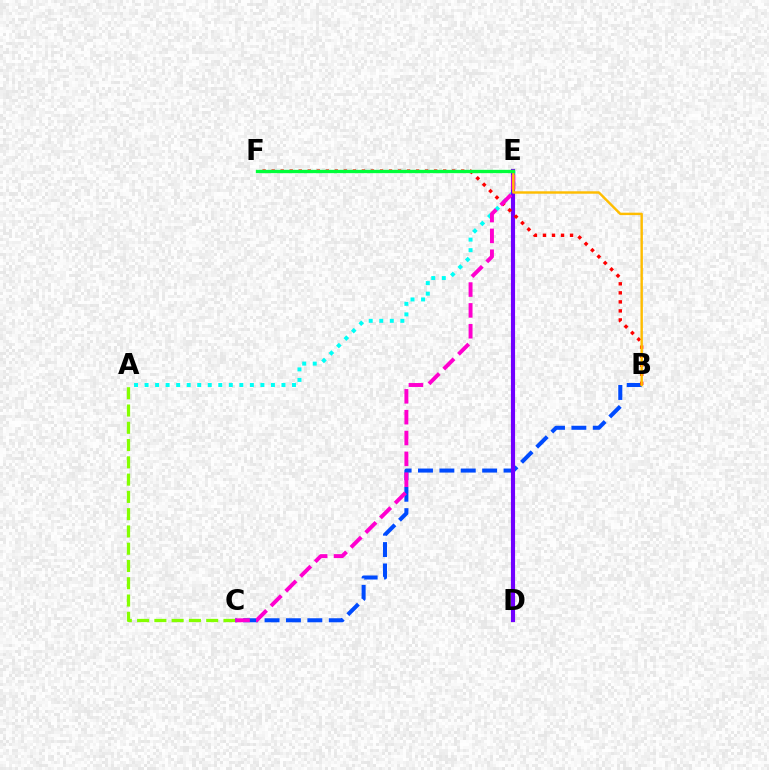{('A', 'C'): [{'color': '#84ff00', 'line_style': 'dashed', 'thickness': 2.35}], ('B', 'C'): [{'color': '#004bff', 'line_style': 'dashed', 'thickness': 2.91}], ('A', 'E'): [{'color': '#00fff6', 'line_style': 'dotted', 'thickness': 2.86}], ('D', 'E'): [{'color': '#7200ff', 'line_style': 'solid', 'thickness': 2.97}], ('B', 'F'): [{'color': '#ff0000', 'line_style': 'dotted', 'thickness': 2.45}], ('C', 'E'): [{'color': '#ff00cf', 'line_style': 'dashed', 'thickness': 2.83}], ('B', 'E'): [{'color': '#ffbd00', 'line_style': 'solid', 'thickness': 1.75}], ('E', 'F'): [{'color': '#00ff39', 'line_style': 'solid', 'thickness': 2.39}]}